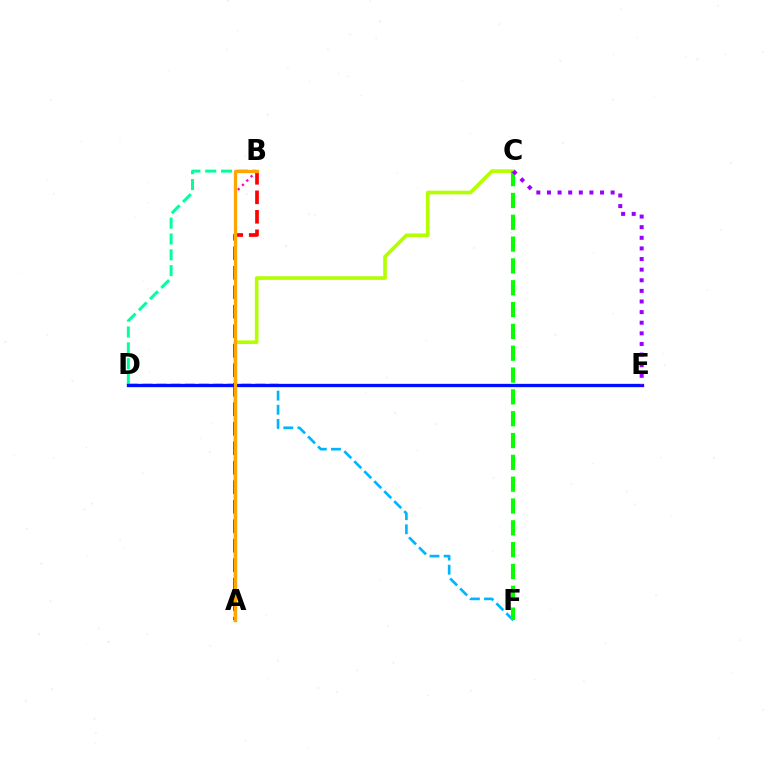{('D', 'F'): [{'color': '#00b5ff', 'line_style': 'dashed', 'thickness': 1.92}], ('A', 'C'): [{'color': '#b3ff00', 'line_style': 'solid', 'thickness': 2.62}], ('C', 'F'): [{'color': '#08ff00', 'line_style': 'dashed', 'thickness': 2.96}], ('A', 'B'): [{'color': '#ff0000', 'line_style': 'dashed', 'thickness': 2.65}, {'color': '#ff00bd', 'line_style': 'dotted', 'thickness': 1.65}, {'color': '#ffa500', 'line_style': 'solid', 'thickness': 2.35}], ('B', 'D'): [{'color': '#00ff9d', 'line_style': 'dashed', 'thickness': 2.15}], ('D', 'E'): [{'color': '#0010ff', 'line_style': 'solid', 'thickness': 2.39}], ('C', 'E'): [{'color': '#9b00ff', 'line_style': 'dotted', 'thickness': 2.88}]}